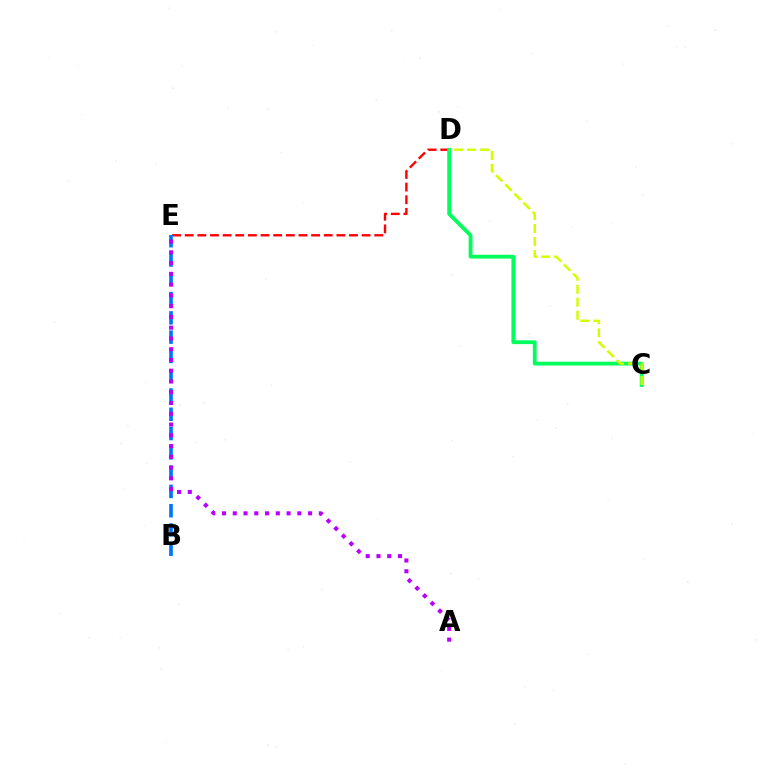{('D', 'E'): [{'color': '#ff0000', 'line_style': 'dashed', 'thickness': 1.72}], ('C', 'D'): [{'color': '#00ff5c', 'line_style': 'solid', 'thickness': 2.75}, {'color': '#d1ff00', 'line_style': 'dashed', 'thickness': 1.76}], ('B', 'E'): [{'color': '#0074ff', 'line_style': 'dashed', 'thickness': 2.62}], ('A', 'E'): [{'color': '#b900ff', 'line_style': 'dotted', 'thickness': 2.92}]}